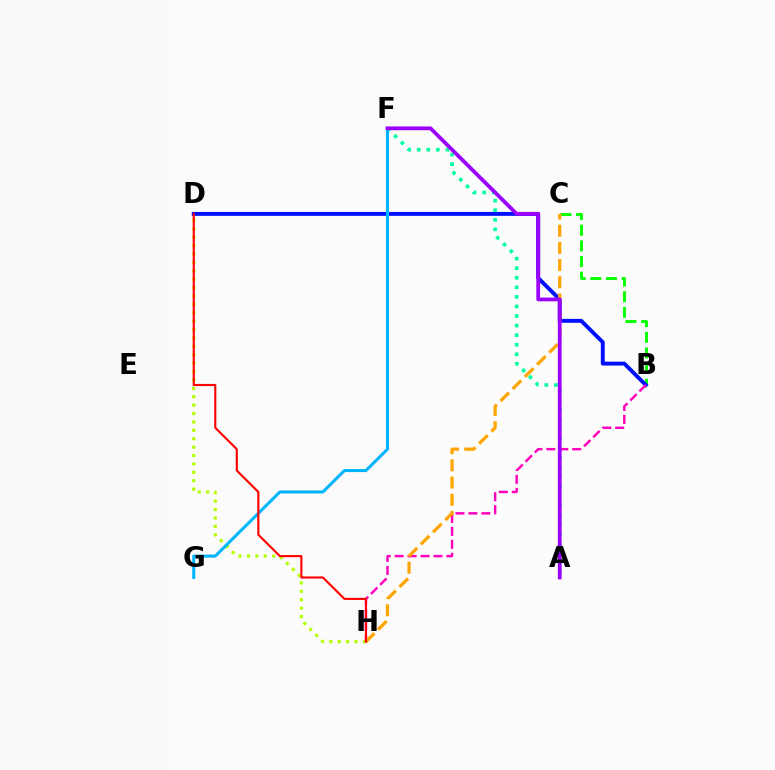{('A', 'F'): [{'color': '#00ff9d', 'line_style': 'dotted', 'thickness': 2.6}, {'color': '#9b00ff', 'line_style': 'solid', 'thickness': 2.72}], ('D', 'H'): [{'color': '#b3ff00', 'line_style': 'dotted', 'thickness': 2.28}, {'color': '#ff0000', 'line_style': 'solid', 'thickness': 1.52}], ('B', 'C'): [{'color': '#08ff00', 'line_style': 'dashed', 'thickness': 2.12}], ('B', 'D'): [{'color': '#0010ff', 'line_style': 'solid', 'thickness': 2.82}], ('B', 'H'): [{'color': '#ff00bd', 'line_style': 'dashed', 'thickness': 1.76}], ('C', 'H'): [{'color': '#ffa500', 'line_style': 'dashed', 'thickness': 2.33}], ('F', 'G'): [{'color': '#00b5ff', 'line_style': 'solid', 'thickness': 2.19}]}